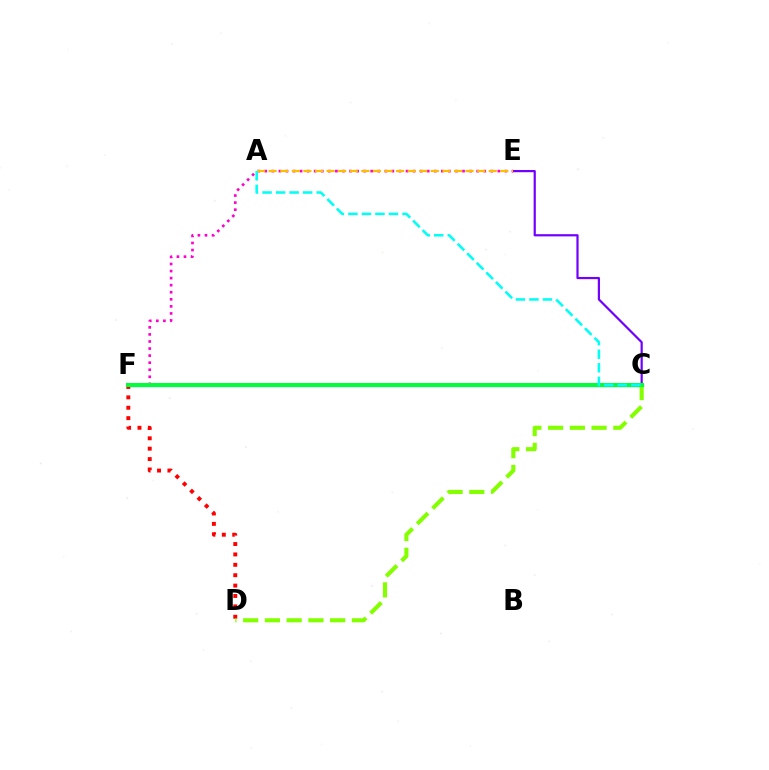{('C', 'F'): [{'color': '#004bff', 'line_style': 'solid', 'thickness': 2.34}, {'color': '#00ff39', 'line_style': 'solid', 'thickness': 2.9}], ('D', 'F'): [{'color': '#ff0000', 'line_style': 'dotted', 'thickness': 2.82}], ('C', 'D'): [{'color': '#84ff00', 'line_style': 'dashed', 'thickness': 2.95}], ('C', 'E'): [{'color': '#7200ff', 'line_style': 'solid', 'thickness': 1.59}], ('E', 'F'): [{'color': '#ff00cf', 'line_style': 'dotted', 'thickness': 1.92}], ('A', 'E'): [{'color': '#ffbd00', 'line_style': 'dashed', 'thickness': 1.57}], ('A', 'C'): [{'color': '#00fff6', 'line_style': 'dashed', 'thickness': 1.84}]}